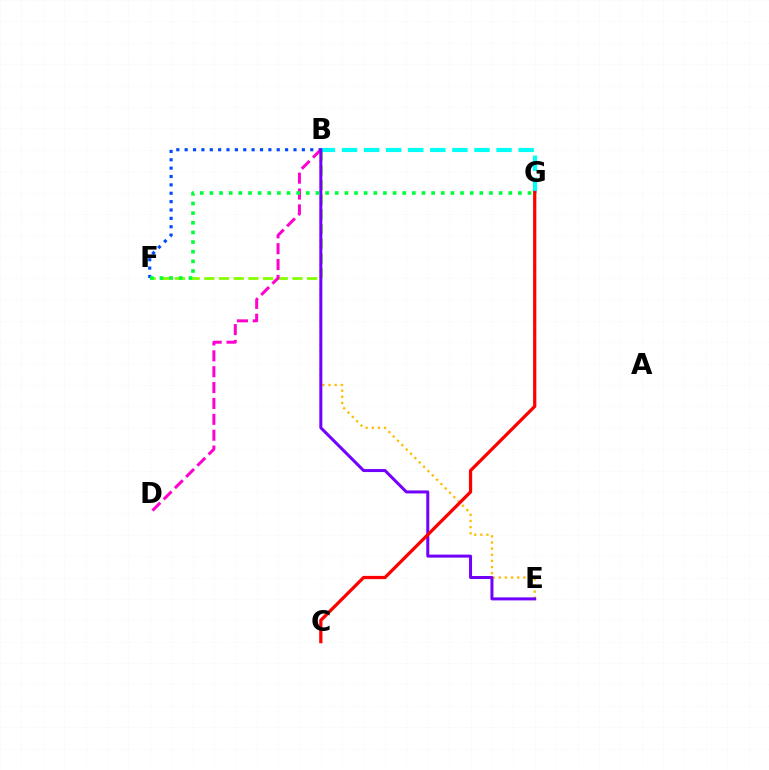{('B', 'F'): [{'color': '#84ff00', 'line_style': 'dashed', 'thickness': 2.0}, {'color': '#004bff', 'line_style': 'dotted', 'thickness': 2.27}], ('B', 'E'): [{'color': '#ffbd00', 'line_style': 'dotted', 'thickness': 1.66}, {'color': '#7200ff', 'line_style': 'solid', 'thickness': 2.16}], ('B', 'G'): [{'color': '#00fff6', 'line_style': 'dashed', 'thickness': 3.0}], ('B', 'D'): [{'color': '#ff00cf', 'line_style': 'dashed', 'thickness': 2.16}], ('F', 'G'): [{'color': '#00ff39', 'line_style': 'dotted', 'thickness': 2.62}], ('C', 'G'): [{'color': '#ff0000', 'line_style': 'solid', 'thickness': 2.34}]}